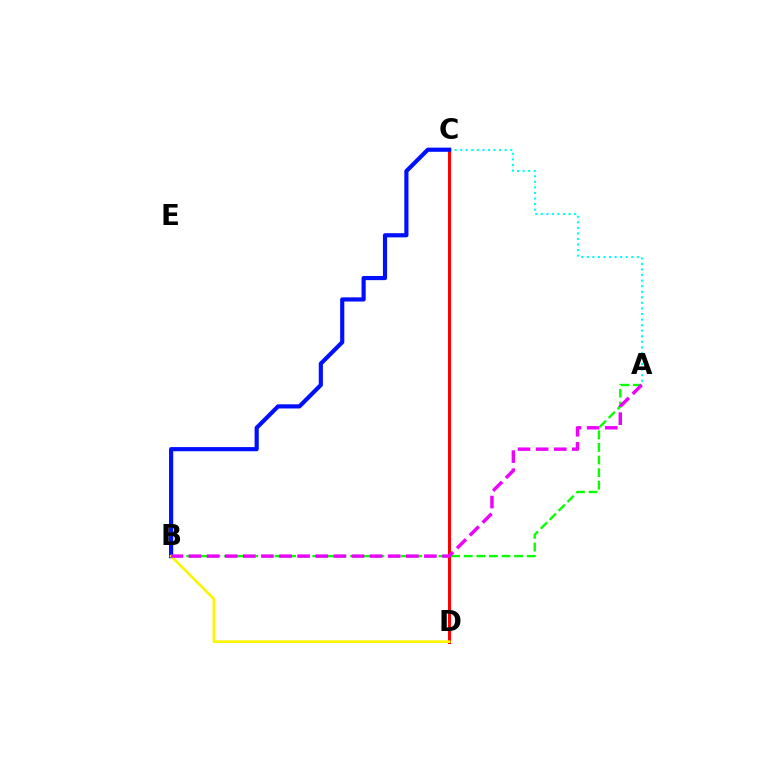{('C', 'D'): [{'color': '#ff0000', 'line_style': 'solid', 'thickness': 2.19}], ('A', 'B'): [{'color': '#08ff00', 'line_style': 'dashed', 'thickness': 1.71}, {'color': '#ee00ff', 'line_style': 'dashed', 'thickness': 2.46}], ('A', 'C'): [{'color': '#00fff6', 'line_style': 'dotted', 'thickness': 1.51}], ('B', 'C'): [{'color': '#0010ff', 'line_style': 'solid', 'thickness': 3.0}], ('B', 'D'): [{'color': '#fcf500', 'line_style': 'solid', 'thickness': 1.91}]}